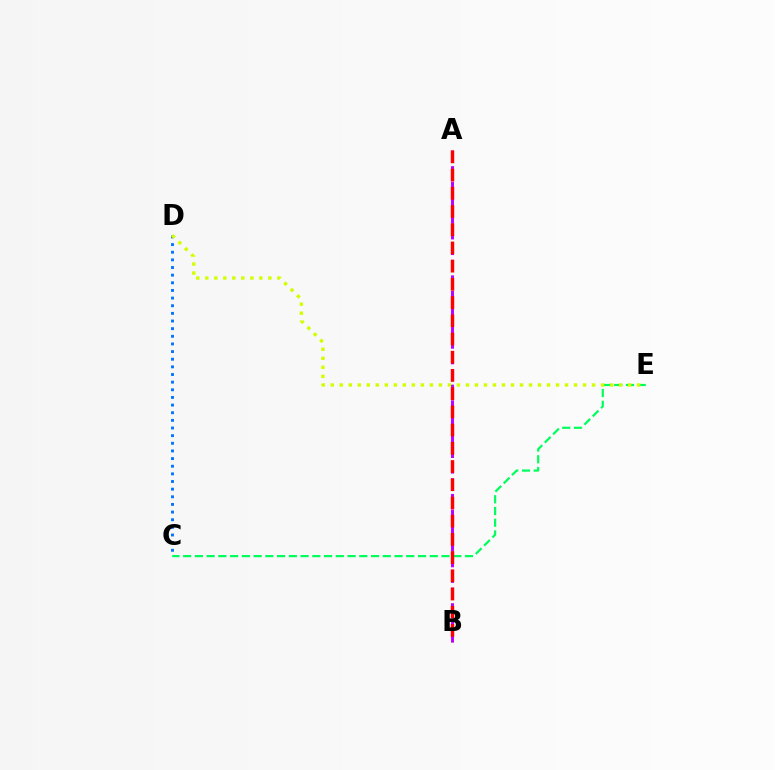{('C', 'D'): [{'color': '#0074ff', 'line_style': 'dotted', 'thickness': 2.08}], ('A', 'B'): [{'color': '#b900ff', 'line_style': 'dashed', 'thickness': 2.12}, {'color': '#ff0000', 'line_style': 'dashed', 'thickness': 2.47}], ('C', 'E'): [{'color': '#00ff5c', 'line_style': 'dashed', 'thickness': 1.6}], ('D', 'E'): [{'color': '#d1ff00', 'line_style': 'dotted', 'thickness': 2.45}]}